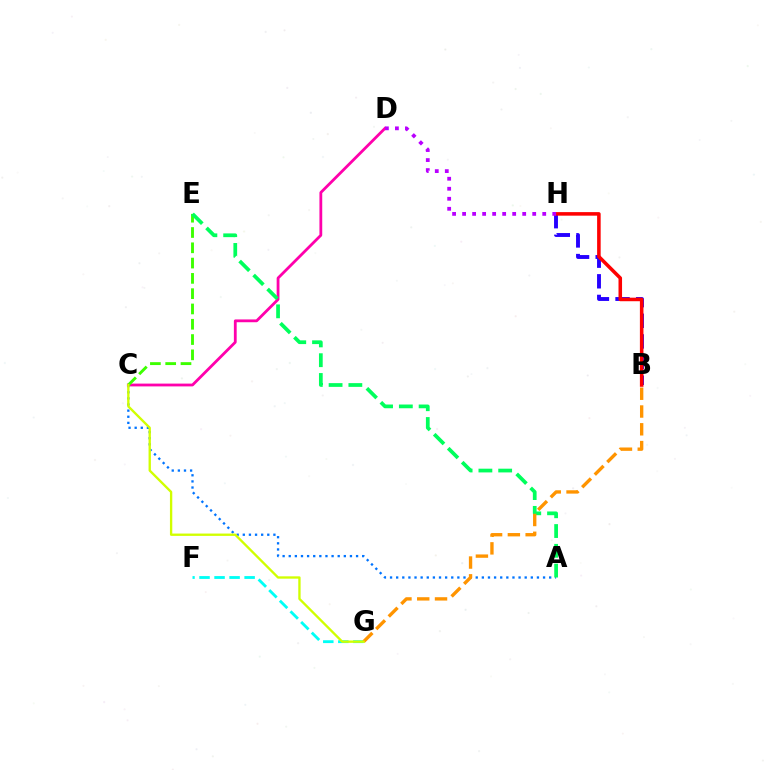{('F', 'G'): [{'color': '#00fff6', 'line_style': 'dashed', 'thickness': 2.04}], ('A', 'C'): [{'color': '#0074ff', 'line_style': 'dotted', 'thickness': 1.66}], ('B', 'H'): [{'color': '#2500ff', 'line_style': 'dashed', 'thickness': 2.8}, {'color': '#ff0000', 'line_style': 'solid', 'thickness': 2.55}], ('C', 'D'): [{'color': '#ff00ac', 'line_style': 'solid', 'thickness': 2.01}], ('C', 'E'): [{'color': '#3dff00', 'line_style': 'dashed', 'thickness': 2.08}], ('A', 'E'): [{'color': '#00ff5c', 'line_style': 'dashed', 'thickness': 2.69}], ('B', 'G'): [{'color': '#ff9400', 'line_style': 'dashed', 'thickness': 2.42}], ('D', 'H'): [{'color': '#b900ff', 'line_style': 'dotted', 'thickness': 2.72}], ('C', 'G'): [{'color': '#d1ff00', 'line_style': 'solid', 'thickness': 1.69}]}